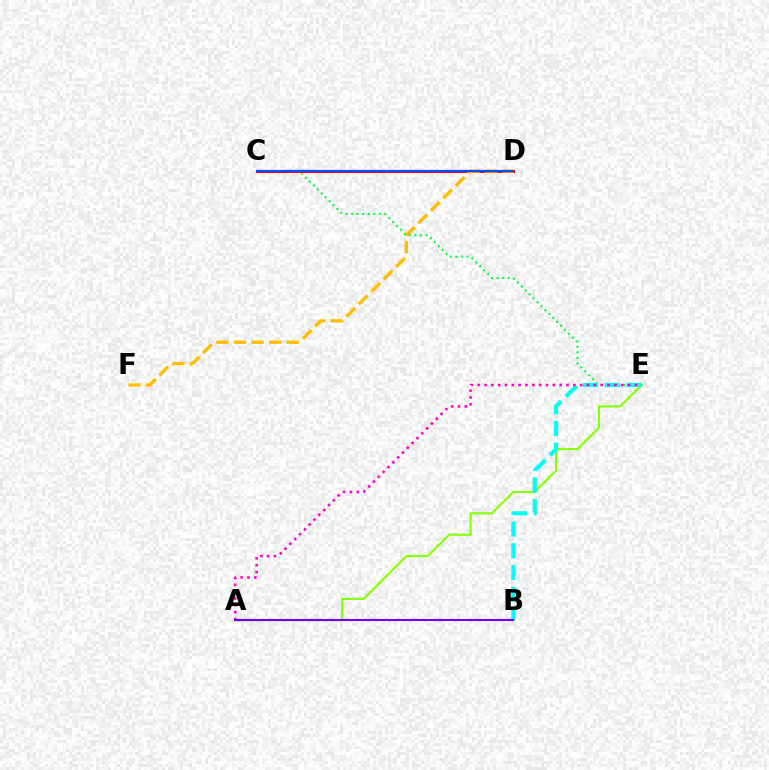{('A', 'E'): [{'color': '#84ff00', 'line_style': 'solid', 'thickness': 1.5}, {'color': '#ff00cf', 'line_style': 'dotted', 'thickness': 1.86}], ('C', 'E'): [{'color': '#00ff39', 'line_style': 'dotted', 'thickness': 1.51}], ('C', 'D'): [{'color': '#ff0000', 'line_style': 'solid', 'thickness': 2.15}, {'color': '#004bff', 'line_style': 'solid', 'thickness': 1.59}], ('B', 'E'): [{'color': '#00fff6', 'line_style': 'dashed', 'thickness': 2.96}], ('D', 'F'): [{'color': '#ffbd00', 'line_style': 'dashed', 'thickness': 2.39}], ('A', 'B'): [{'color': '#7200ff', 'line_style': 'solid', 'thickness': 1.51}]}